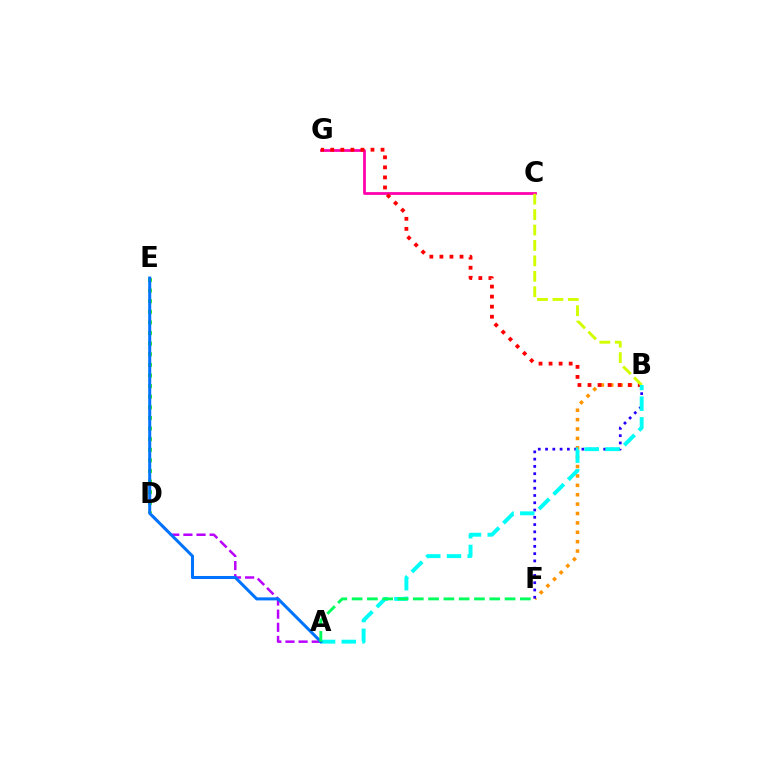{('C', 'G'): [{'color': '#ff00ac', 'line_style': 'solid', 'thickness': 1.99}], ('D', 'E'): [{'color': '#3dff00', 'line_style': 'dotted', 'thickness': 2.88}], ('B', 'F'): [{'color': '#ff9400', 'line_style': 'dotted', 'thickness': 2.55}, {'color': '#2500ff', 'line_style': 'dotted', 'thickness': 1.98}], ('A', 'D'): [{'color': '#b900ff', 'line_style': 'dashed', 'thickness': 1.78}], ('B', 'G'): [{'color': '#ff0000', 'line_style': 'dotted', 'thickness': 2.73}], ('B', 'C'): [{'color': '#d1ff00', 'line_style': 'dashed', 'thickness': 2.1}], ('A', 'B'): [{'color': '#00fff6', 'line_style': 'dashed', 'thickness': 2.81}], ('A', 'E'): [{'color': '#0074ff', 'line_style': 'solid', 'thickness': 2.18}], ('A', 'F'): [{'color': '#00ff5c', 'line_style': 'dashed', 'thickness': 2.08}]}